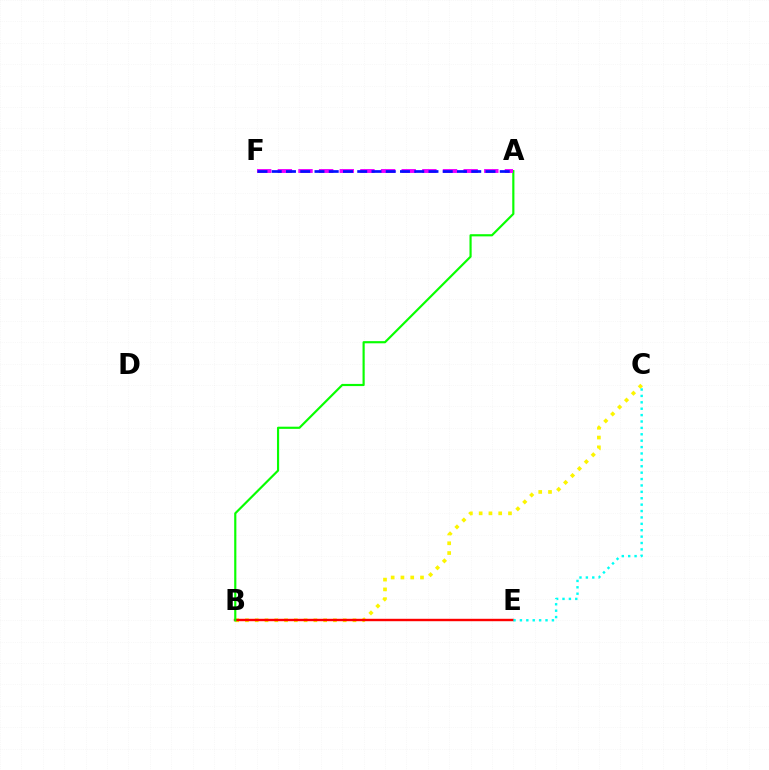{('B', 'C'): [{'color': '#fcf500', 'line_style': 'dotted', 'thickness': 2.66}], ('B', 'E'): [{'color': '#ff0000', 'line_style': 'solid', 'thickness': 1.74}], ('C', 'E'): [{'color': '#00fff6', 'line_style': 'dotted', 'thickness': 1.74}], ('A', 'B'): [{'color': '#08ff00', 'line_style': 'solid', 'thickness': 1.56}], ('A', 'F'): [{'color': '#ee00ff', 'line_style': 'dashed', 'thickness': 2.8}, {'color': '#0010ff', 'line_style': 'dashed', 'thickness': 1.94}]}